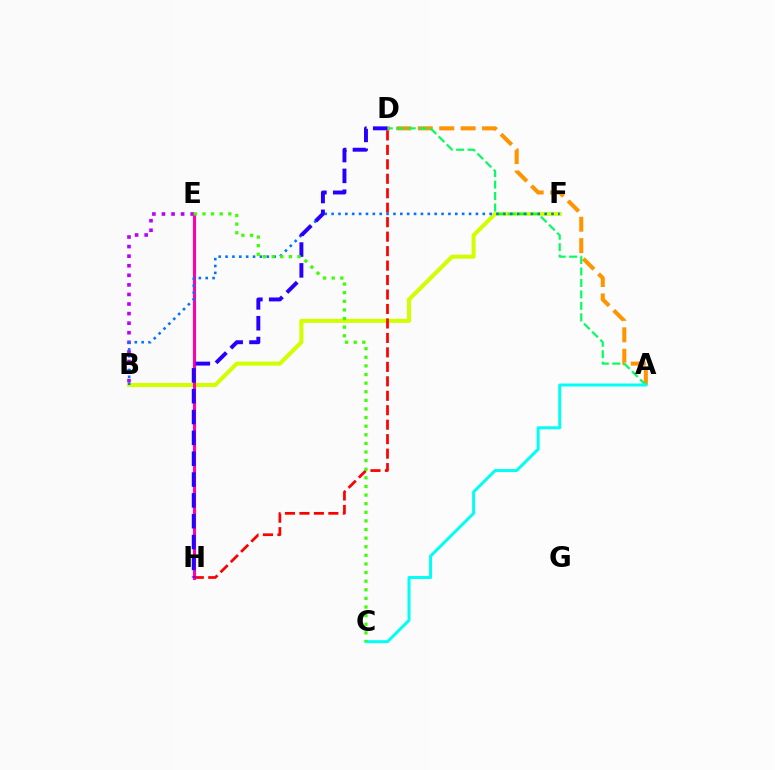{('B', 'E'): [{'color': '#b900ff', 'line_style': 'dotted', 'thickness': 2.6}], ('B', 'F'): [{'color': '#d1ff00', 'line_style': 'solid', 'thickness': 2.92}, {'color': '#0074ff', 'line_style': 'dotted', 'thickness': 1.87}], ('A', 'D'): [{'color': '#ff9400', 'line_style': 'dashed', 'thickness': 2.91}, {'color': '#00ff5c', 'line_style': 'dashed', 'thickness': 1.56}], ('D', 'H'): [{'color': '#ff0000', 'line_style': 'dashed', 'thickness': 1.97}, {'color': '#2500ff', 'line_style': 'dashed', 'thickness': 2.83}], ('E', 'H'): [{'color': '#ff00ac', 'line_style': 'solid', 'thickness': 2.23}], ('A', 'C'): [{'color': '#00fff6', 'line_style': 'solid', 'thickness': 2.15}], ('C', 'E'): [{'color': '#3dff00', 'line_style': 'dotted', 'thickness': 2.34}]}